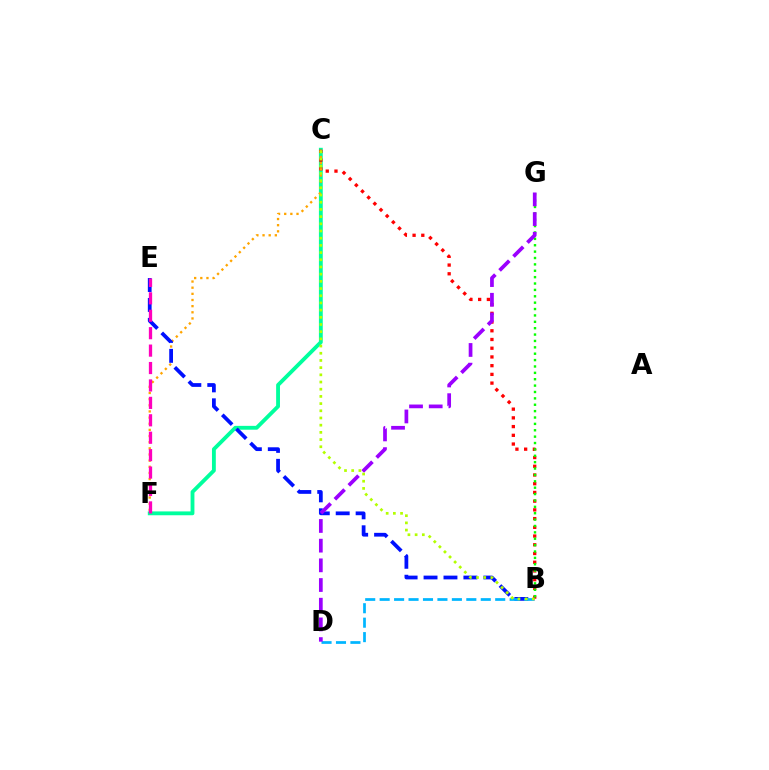{('C', 'F'): [{'color': '#00ff9d', 'line_style': 'solid', 'thickness': 2.76}, {'color': '#ffa500', 'line_style': 'dotted', 'thickness': 1.67}], ('B', 'C'): [{'color': '#ff0000', 'line_style': 'dotted', 'thickness': 2.37}, {'color': '#b3ff00', 'line_style': 'dotted', 'thickness': 1.95}], ('B', 'G'): [{'color': '#08ff00', 'line_style': 'dotted', 'thickness': 1.73}], ('B', 'E'): [{'color': '#0010ff', 'line_style': 'dashed', 'thickness': 2.71}], ('B', 'D'): [{'color': '#00b5ff', 'line_style': 'dashed', 'thickness': 1.96}], ('D', 'G'): [{'color': '#9b00ff', 'line_style': 'dashed', 'thickness': 2.67}], ('E', 'F'): [{'color': '#ff00bd', 'line_style': 'dashed', 'thickness': 2.37}]}